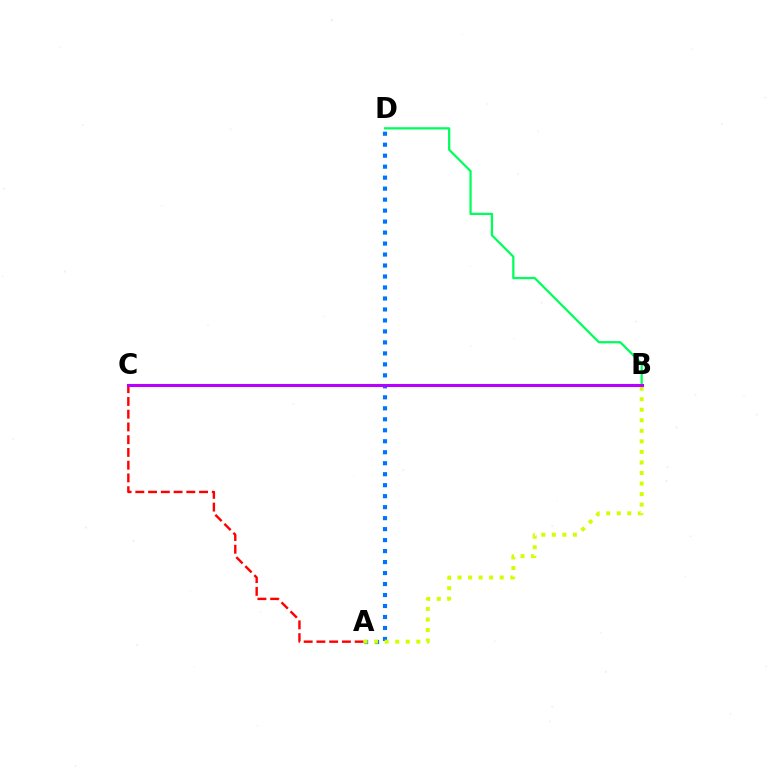{('A', 'D'): [{'color': '#0074ff', 'line_style': 'dotted', 'thickness': 2.98}], ('A', 'C'): [{'color': '#ff0000', 'line_style': 'dashed', 'thickness': 1.73}], ('B', 'D'): [{'color': '#00ff5c', 'line_style': 'solid', 'thickness': 1.62}], ('A', 'B'): [{'color': '#d1ff00', 'line_style': 'dotted', 'thickness': 2.86}], ('B', 'C'): [{'color': '#b900ff', 'line_style': 'solid', 'thickness': 2.22}]}